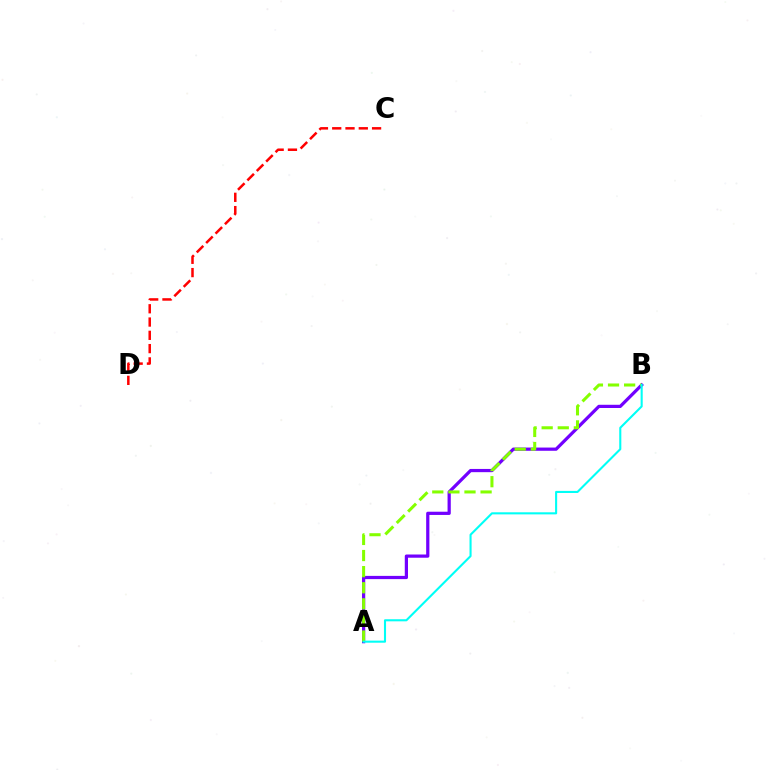{('A', 'B'): [{'color': '#7200ff', 'line_style': 'solid', 'thickness': 2.32}, {'color': '#84ff00', 'line_style': 'dashed', 'thickness': 2.19}, {'color': '#00fff6', 'line_style': 'solid', 'thickness': 1.51}], ('C', 'D'): [{'color': '#ff0000', 'line_style': 'dashed', 'thickness': 1.8}]}